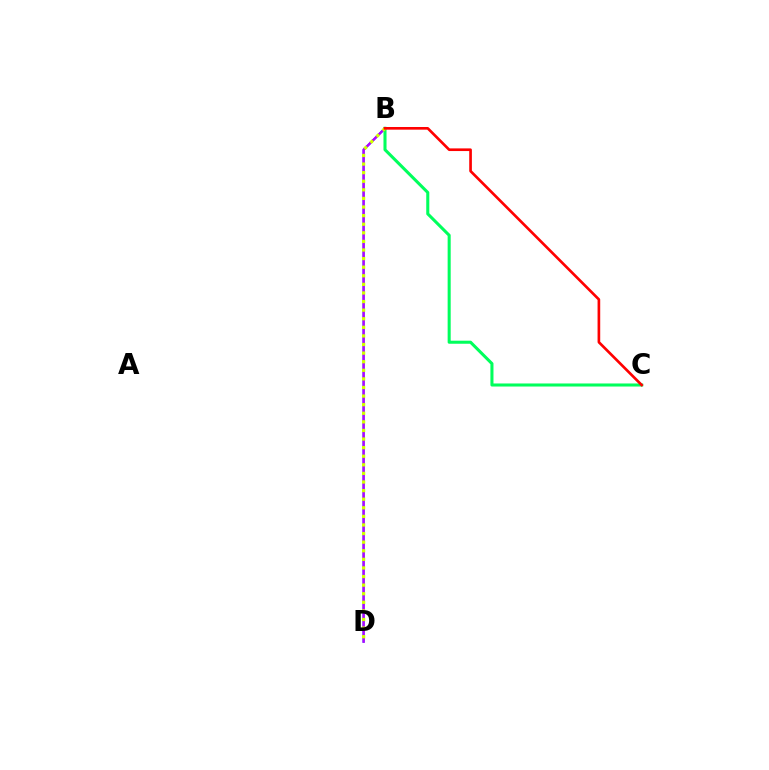{('B', 'D'): [{'color': '#0074ff', 'line_style': 'solid', 'thickness': 1.54}, {'color': '#b900ff', 'line_style': 'solid', 'thickness': 1.67}, {'color': '#d1ff00', 'line_style': 'dotted', 'thickness': 2.33}], ('B', 'C'): [{'color': '#00ff5c', 'line_style': 'solid', 'thickness': 2.2}, {'color': '#ff0000', 'line_style': 'solid', 'thickness': 1.92}]}